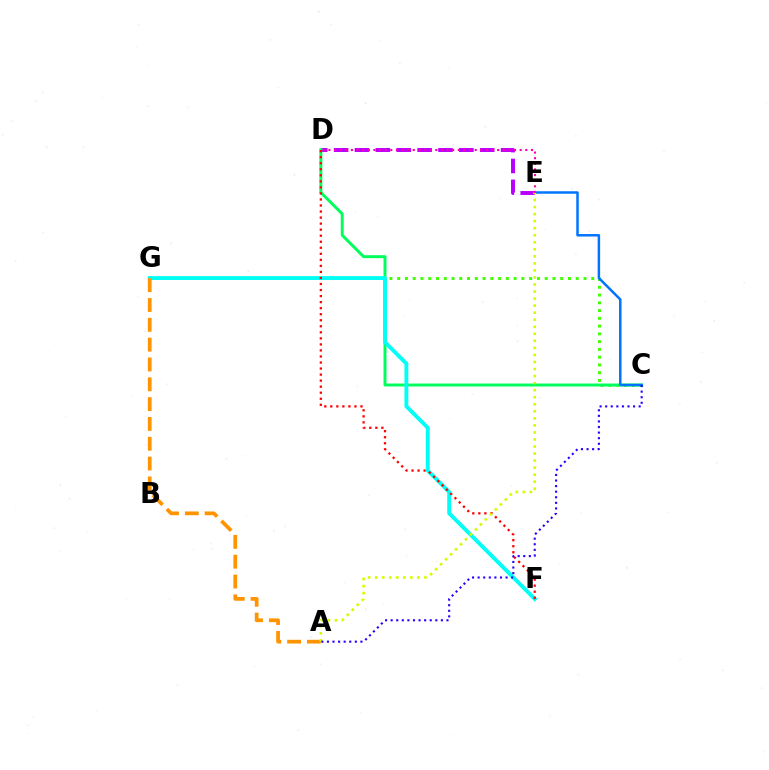{('C', 'G'): [{'color': '#3dff00', 'line_style': 'dotted', 'thickness': 2.11}], ('D', 'E'): [{'color': '#b900ff', 'line_style': 'dashed', 'thickness': 2.84}, {'color': '#ff00ac', 'line_style': 'dotted', 'thickness': 1.53}], ('C', 'D'): [{'color': '#00ff5c', 'line_style': 'solid', 'thickness': 2.13}], ('F', 'G'): [{'color': '#00fff6', 'line_style': 'solid', 'thickness': 2.79}], ('D', 'F'): [{'color': '#ff0000', 'line_style': 'dotted', 'thickness': 1.64}], ('A', 'G'): [{'color': '#ff9400', 'line_style': 'dashed', 'thickness': 2.69}], ('C', 'E'): [{'color': '#0074ff', 'line_style': 'solid', 'thickness': 1.8}], ('A', 'E'): [{'color': '#d1ff00', 'line_style': 'dotted', 'thickness': 1.91}], ('A', 'C'): [{'color': '#2500ff', 'line_style': 'dotted', 'thickness': 1.52}]}